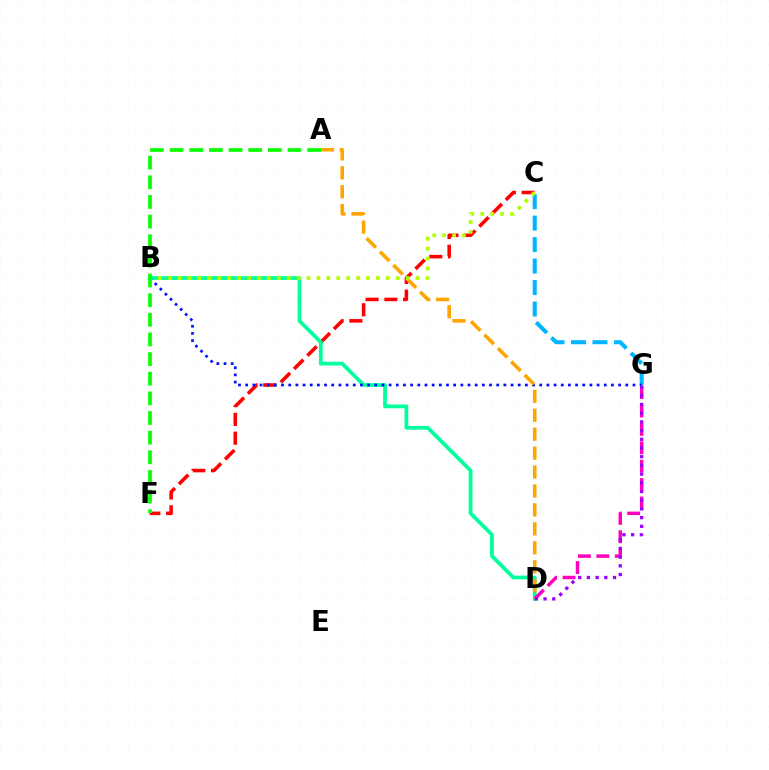{('C', 'F'): [{'color': '#ff0000', 'line_style': 'dashed', 'thickness': 2.55}], ('B', 'D'): [{'color': '#00ff9d', 'line_style': 'solid', 'thickness': 2.7}], ('D', 'G'): [{'color': '#ff00bd', 'line_style': 'dashed', 'thickness': 2.5}, {'color': '#9b00ff', 'line_style': 'dotted', 'thickness': 2.36}], ('C', 'G'): [{'color': '#00b5ff', 'line_style': 'dashed', 'thickness': 2.92}], ('B', 'G'): [{'color': '#0010ff', 'line_style': 'dotted', 'thickness': 1.95}], ('A', 'D'): [{'color': '#ffa500', 'line_style': 'dashed', 'thickness': 2.57}], ('B', 'C'): [{'color': '#b3ff00', 'line_style': 'dotted', 'thickness': 2.69}], ('A', 'F'): [{'color': '#08ff00', 'line_style': 'dashed', 'thickness': 2.67}]}